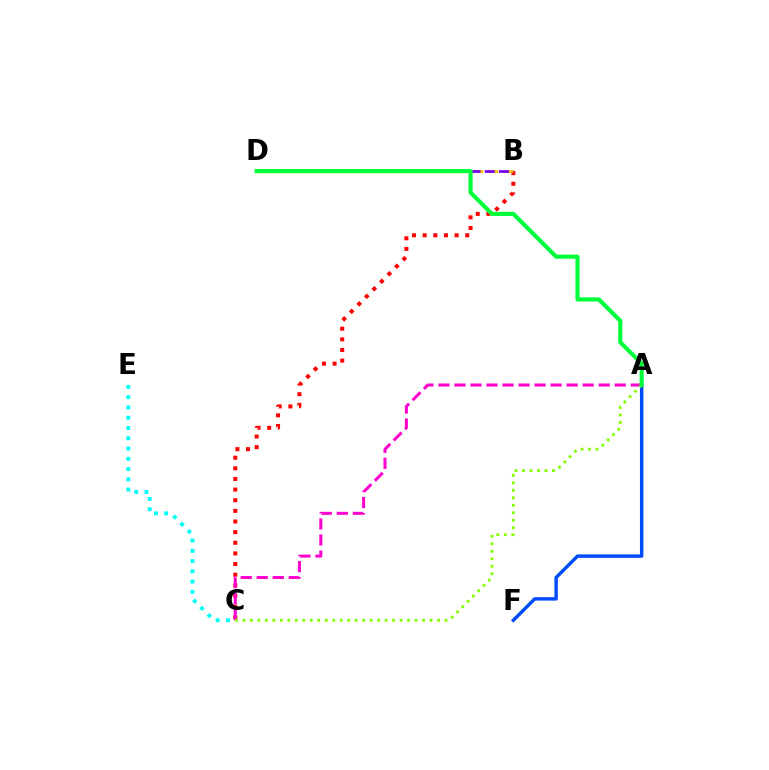{('B', 'C'): [{'color': '#ff0000', 'line_style': 'dotted', 'thickness': 2.89}], ('A', 'F'): [{'color': '#004bff', 'line_style': 'solid', 'thickness': 2.47}], ('B', 'D'): [{'color': '#ffbd00', 'line_style': 'dashed', 'thickness': 2.06}, {'color': '#7200ff', 'line_style': 'dashed', 'thickness': 1.93}], ('A', 'C'): [{'color': '#ff00cf', 'line_style': 'dashed', 'thickness': 2.18}, {'color': '#84ff00', 'line_style': 'dotted', 'thickness': 2.03}], ('C', 'E'): [{'color': '#00fff6', 'line_style': 'dotted', 'thickness': 2.79}], ('A', 'D'): [{'color': '#00ff39', 'line_style': 'solid', 'thickness': 2.97}]}